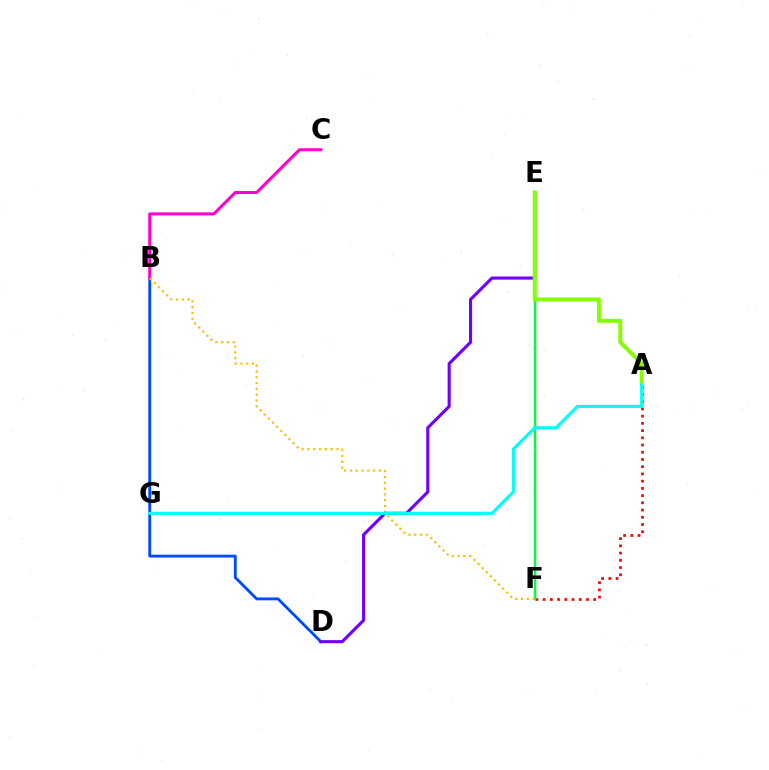{('A', 'F'): [{'color': '#ff0000', 'line_style': 'dotted', 'thickness': 1.96}], ('B', 'D'): [{'color': '#004bff', 'line_style': 'solid', 'thickness': 2.06}], ('E', 'F'): [{'color': '#00ff39', 'line_style': 'solid', 'thickness': 1.8}], ('B', 'C'): [{'color': '#ff00cf', 'line_style': 'solid', 'thickness': 2.18}], ('B', 'F'): [{'color': '#ffbd00', 'line_style': 'dotted', 'thickness': 1.58}], ('D', 'E'): [{'color': '#7200ff', 'line_style': 'solid', 'thickness': 2.24}], ('A', 'E'): [{'color': '#84ff00', 'line_style': 'solid', 'thickness': 2.86}], ('A', 'G'): [{'color': '#00fff6', 'line_style': 'solid', 'thickness': 2.25}]}